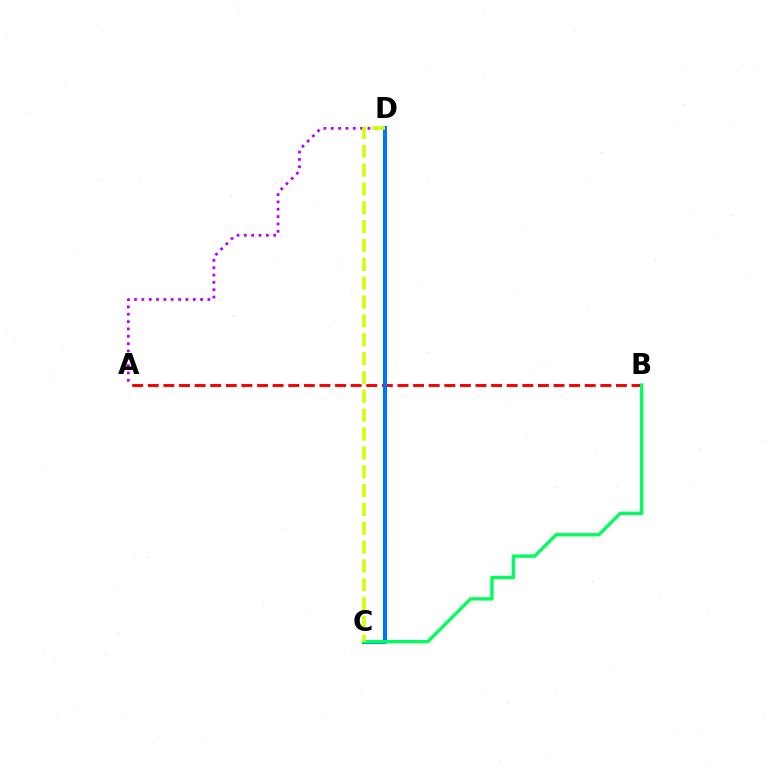{('A', 'B'): [{'color': '#ff0000', 'line_style': 'dashed', 'thickness': 2.12}], ('C', 'D'): [{'color': '#0074ff', 'line_style': 'solid', 'thickness': 2.95}, {'color': '#d1ff00', 'line_style': 'dashed', 'thickness': 2.56}], ('A', 'D'): [{'color': '#b900ff', 'line_style': 'dotted', 'thickness': 1.99}], ('B', 'C'): [{'color': '#00ff5c', 'line_style': 'solid', 'thickness': 2.42}]}